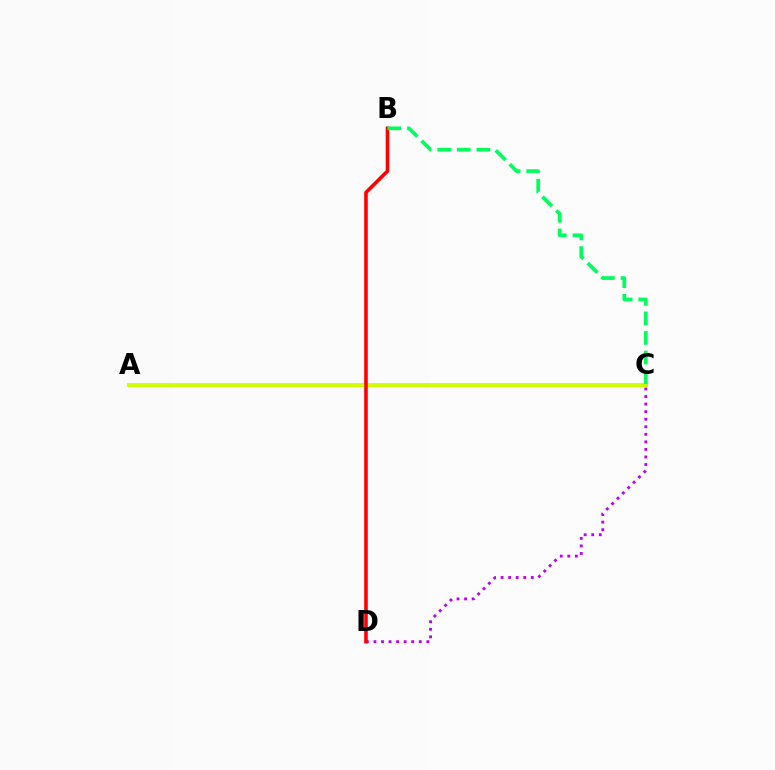{('A', 'C'): [{'color': '#0074ff', 'line_style': 'solid', 'thickness': 2.17}, {'color': '#d1ff00', 'line_style': 'solid', 'thickness': 2.81}], ('C', 'D'): [{'color': '#b900ff', 'line_style': 'dotted', 'thickness': 2.05}], ('B', 'D'): [{'color': '#ff0000', 'line_style': 'solid', 'thickness': 2.59}], ('B', 'C'): [{'color': '#00ff5c', 'line_style': 'dashed', 'thickness': 2.66}]}